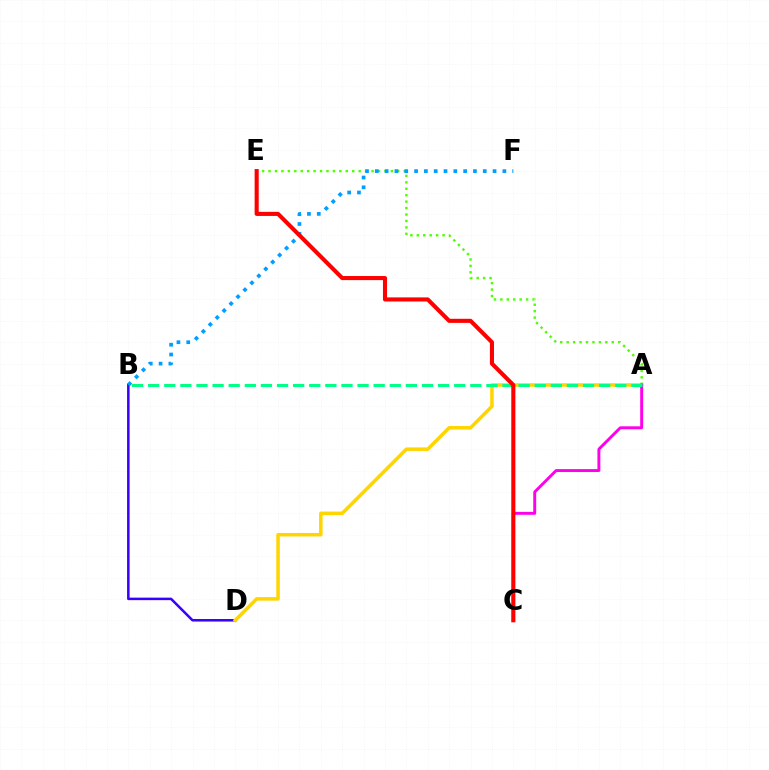{('B', 'D'): [{'color': '#3700ff', 'line_style': 'solid', 'thickness': 1.81}], ('A', 'E'): [{'color': '#4fff00', 'line_style': 'dotted', 'thickness': 1.75}], ('A', 'D'): [{'color': '#ffd500', 'line_style': 'solid', 'thickness': 2.54}], ('A', 'C'): [{'color': '#ff00ed', 'line_style': 'solid', 'thickness': 2.11}], ('A', 'B'): [{'color': '#00ff86', 'line_style': 'dashed', 'thickness': 2.19}], ('B', 'F'): [{'color': '#009eff', 'line_style': 'dotted', 'thickness': 2.67}], ('C', 'E'): [{'color': '#ff0000', 'line_style': 'solid', 'thickness': 2.95}]}